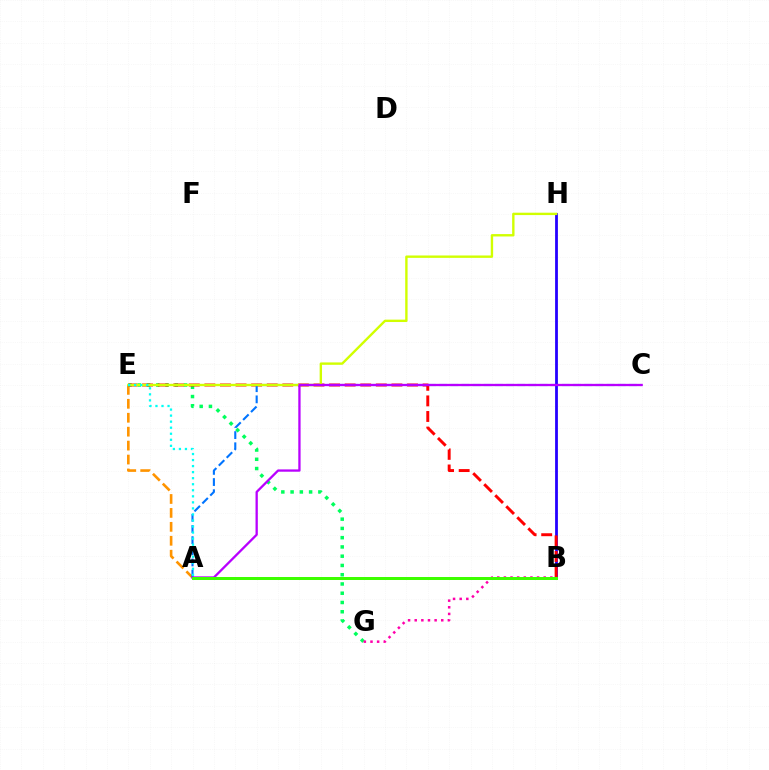{('A', 'E'): [{'color': '#ff9400', 'line_style': 'dashed', 'thickness': 1.89}, {'color': '#00fff6', 'line_style': 'dotted', 'thickness': 1.64}], ('B', 'H'): [{'color': '#2500ff', 'line_style': 'solid', 'thickness': 2.01}], ('E', 'G'): [{'color': '#00ff5c', 'line_style': 'dotted', 'thickness': 2.52}], ('B', 'E'): [{'color': '#ff0000', 'line_style': 'dashed', 'thickness': 2.12}], ('A', 'C'): [{'color': '#0074ff', 'line_style': 'dashed', 'thickness': 1.52}, {'color': '#b900ff', 'line_style': 'solid', 'thickness': 1.66}], ('E', 'H'): [{'color': '#d1ff00', 'line_style': 'solid', 'thickness': 1.72}], ('B', 'G'): [{'color': '#ff00ac', 'line_style': 'dotted', 'thickness': 1.8}], ('A', 'B'): [{'color': '#3dff00', 'line_style': 'solid', 'thickness': 2.16}]}